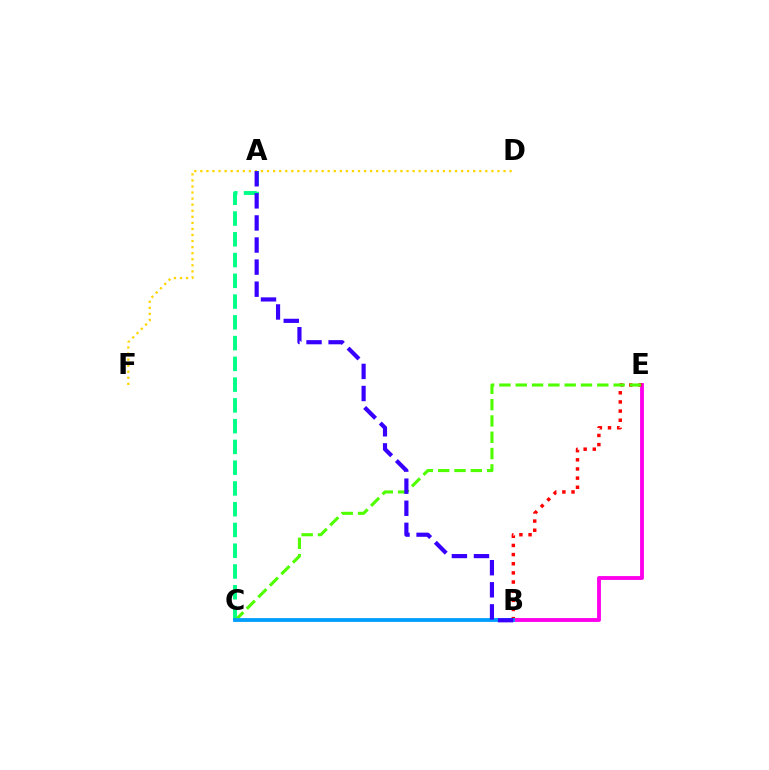{('D', 'F'): [{'color': '#ffd500', 'line_style': 'dotted', 'thickness': 1.65}], ('B', 'E'): [{'color': '#ff00ed', 'line_style': 'solid', 'thickness': 2.79}, {'color': '#ff0000', 'line_style': 'dotted', 'thickness': 2.49}], ('A', 'C'): [{'color': '#00ff86', 'line_style': 'dashed', 'thickness': 2.82}], ('C', 'E'): [{'color': '#4fff00', 'line_style': 'dashed', 'thickness': 2.22}], ('B', 'C'): [{'color': '#009eff', 'line_style': 'solid', 'thickness': 2.74}], ('A', 'B'): [{'color': '#3700ff', 'line_style': 'dashed', 'thickness': 3.0}]}